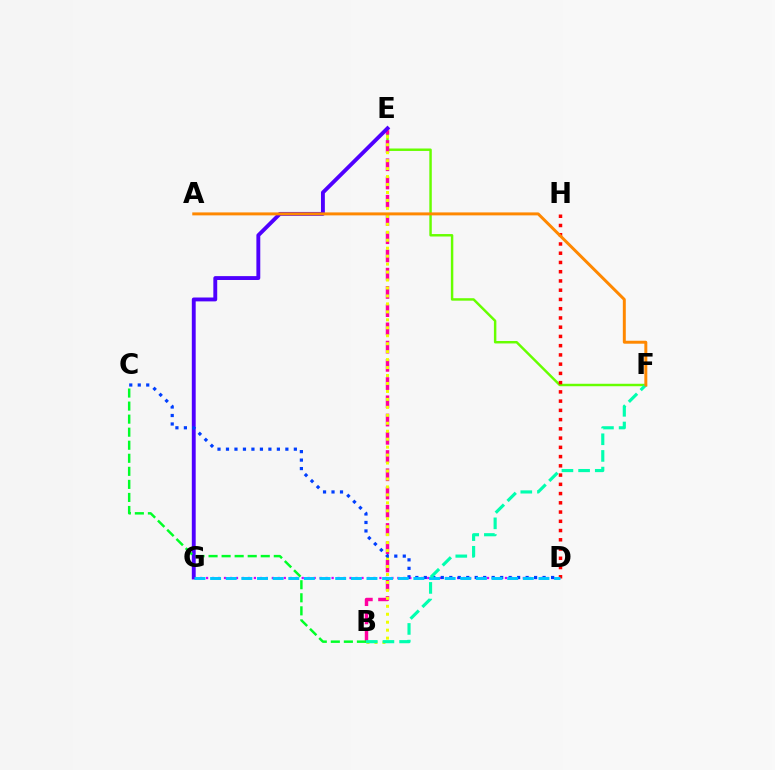{('D', 'G'): [{'color': '#d600ff', 'line_style': 'dotted', 'thickness': 1.62}, {'color': '#00c7ff', 'line_style': 'dashed', 'thickness': 2.12}], ('E', 'F'): [{'color': '#66ff00', 'line_style': 'solid', 'thickness': 1.77}], ('B', 'E'): [{'color': '#ff00a0', 'line_style': 'dashed', 'thickness': 2.48}, {'color': '#eeff00', 'line_style': 'dotted', 'thickness': 2.16}], ('E', 'G'): [{'color': '#4f00ff', 'line_style': 'solid', 'thickness': 2.79}], ('C', 'D'): [{'color': '#003fff', 'line_style': 'dotted', 'thickness': 2.31}], ('D', 'H'): [{'color': '#ff0000', 'line_style': 'dotted', 'thickness': 2.51}], ('B', 'F'): [{'color': '#00ffaf', 'line_style': 'dashed', 'thickness': 2.26}], ('A', 'F'): [{'color': '#ff8800', 'line_style': 'solid', 'thickness': 2.13}], ('B', 'C'): [{'color': '#00ff27', 'line_style': 'dashed', 'thickness': 1.77}]}